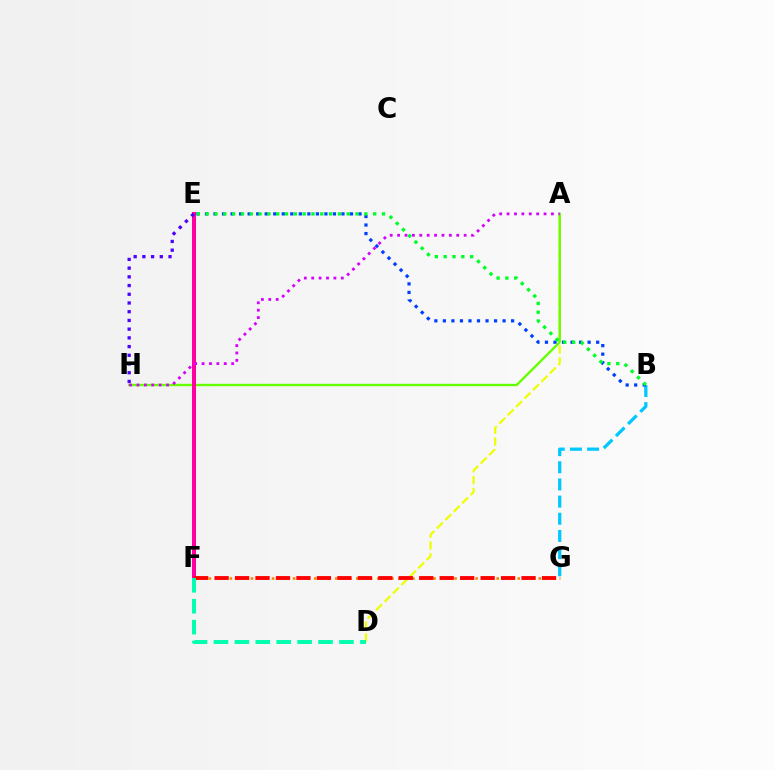{('B', 'G'): [{'color': '#00c7ff', 'line_style': 'dashed', 'thickness': 2.33}], ('F', 'G'): [{'color': '#ff8800', 'line_style': 'dotted', 'thickness': 1.91}, {'color': '#ff0000', 'line_style': 'dashed', 'thickness': 2.78}], ('A', 'D'): [{'color': '#eeff00', 'line_style': 'dashed', 'thickness': 1.62}], ('B', 'E'): [{'color': '#003fff', 'line_style': 'dotted', 'thickness': 2.32}, {'color': '#00ff27', 'line_style': 'dotted', 'thickness': 2.4}], ('A', 'H'): [{'color': '#66ff00', 'line_style': 'solid', 'thickness': 1.71}, {'color': '#d600ff', 'line_style': 'dotted', 'thickness': 2.01}], ('E', 'F'): [{'color': '#ff00a0', 'line_style': 'solid', 'thickness': 2.9}], ('E', 'H'): [{'color': '#4f00ff', 'line_style': 'dotted', 'thickness': 2.37}], ('D', 'F'): [{'color': '#00ffaf', 'line_style': 'dashed', 'thickness': 2.84}]}